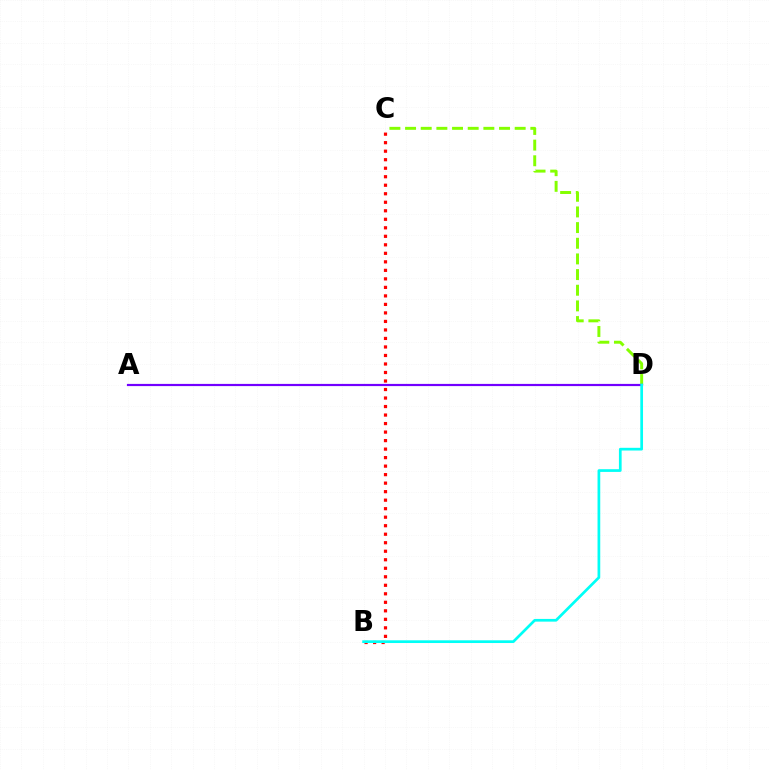{('B', 'C'): [{'color': '#ff0000', 'line_style': 'dotted', 'thickness': 2.31}], ('C', 'D'): [{'color': '#84ff00', 'line_style': 'dashed', 'thickness': 2.13}], ('A', 'D'): [{'color': '#7200ff', 'line_style': 'solid', 'thickness': 1.58}], ('B', 'D'): [{'color': '#00fff6', 'line_style': 'solid', 'thickness': 1.95}]}